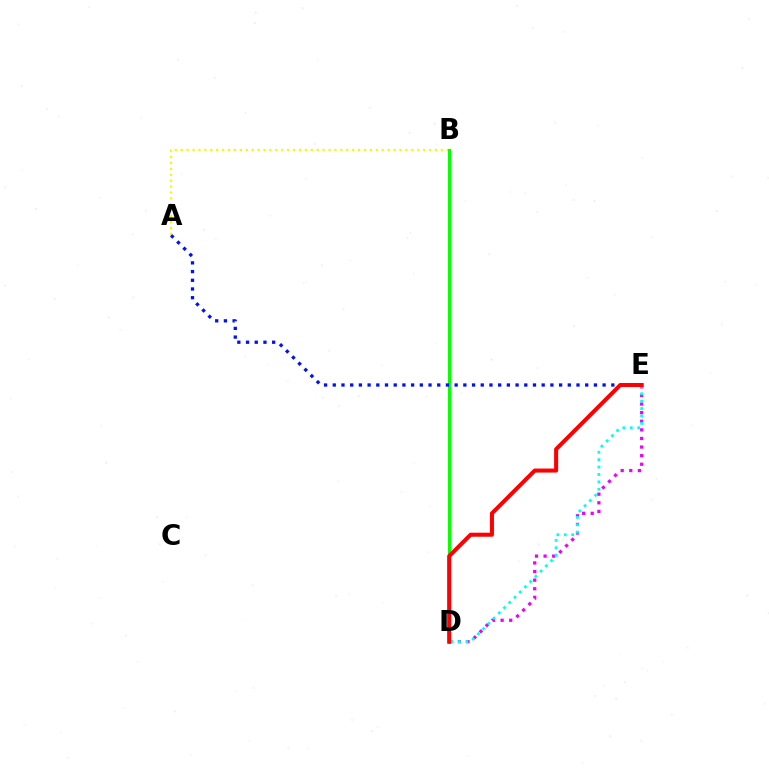{('A', 'B'): [{'color': '#fcf500', 'line_style': 'dotted', 'thickness': 1.61}], ('B', 'D'): [{'color': '#08ff00', 'line_style': 'solid', 'thickness': 2.23}], ('D', 'E'): [{'color': '#ee00ff', 'line_style': 'dotted', 'thickness': 2.34}, {'color': '#00fff6', 'line_style': 'dotted', 'thickness': 2.01}, {'color': '#ff0000', 'line_style': 'solid', 'thickness': 2.9}], ('A', 'E'): [{'color': '#0010ff', 'line_style': 'dotted', 'thickness': 2.36}]}